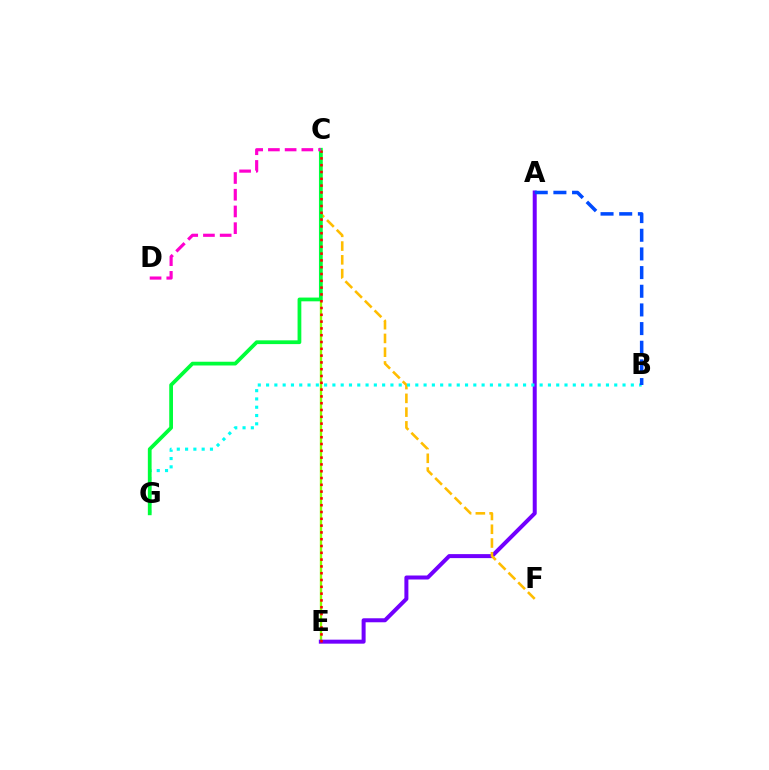{('C', 'E'): [{'color': '#84ff00', 'line_style': 'solid', 'thickness': 1.69}, {'color': '#ff0000', 'line_style': 'dotted', 'thickness': 1.85}], ('A', 'E'): [{'color': '#7200ff', 'line_style': 'solid', 'thickness': 2.88}], ('C', 'F'): [{'color': '#ffbd00', 'line_style': 'dashed', 'thickness': 1.87}], ('B', 'G'): [{'color': '#00fff6', 'line_style': 'dotted', 'thickness': 2.25}], ('C', 'G'): [{'color': '#00ff39', 'line_style': 'solid', 'thickness': 2.71}], ('C', 'D'): [{'color': '#ff00cf', 'line_style': 'dashed', 'thickness': 2.27}], ('A', 'B'): [{'color': '#004bff', 'line_style': 'dashed', 'thickness': 2.54}]}